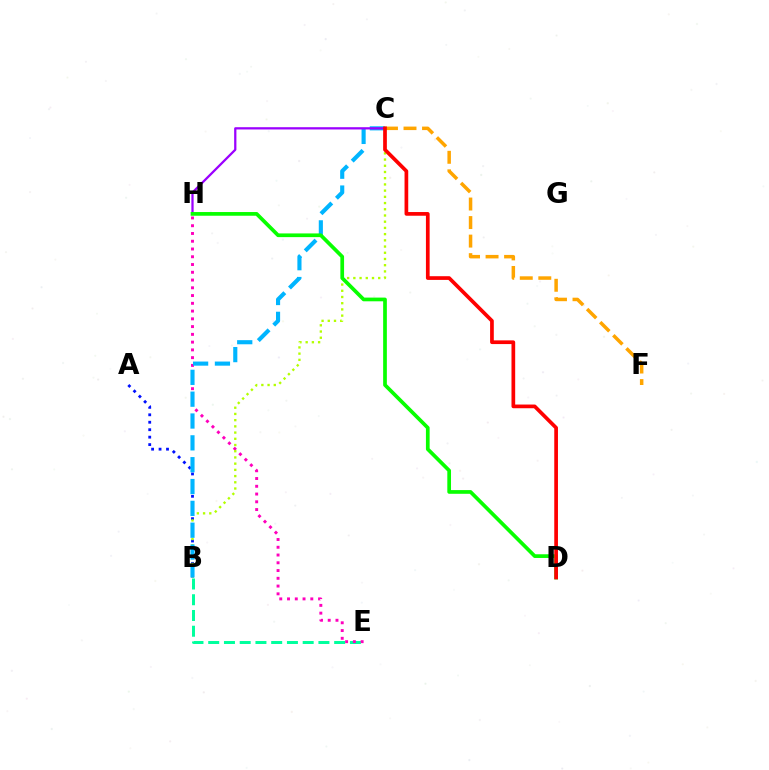{('B', 'E'): [{'color': '#00ff9d', 'line_style': 'dashed', 'thickness': 2.14}], ('A', 'B'): [{'color': '#0010ff', 'line_style': 'dotted', 'thickness': 2.02}], ('E', 'H'): [{'color': '#ff00bd', 'line_style': 'dotted', 'thickness': 2.11}], ('B', 'C'): [{'color': '#b3ff00', 'line_style': 'dotted', 'thickness': 1.69}, {'color': '#00b5ff', 'line_style': 'dashed', 'thickness': 2.97}], ('C', 'H'): [{'color': '#9b00ff', 'line_style': 'solid', 'thickness': 1.63}], ('C', 'F'): [{'color': '#ffa500', 'line_style': 'dashed', 'thickness': 2.52}], ('D', 'H'): [{'color': '#08ff00', 'line_style': 'solid', 'thickness': 2.66}], ('C', 'D'): [{'color': '#ff0000', 'line_style': 'solid', 'thickness': 2.66}]}